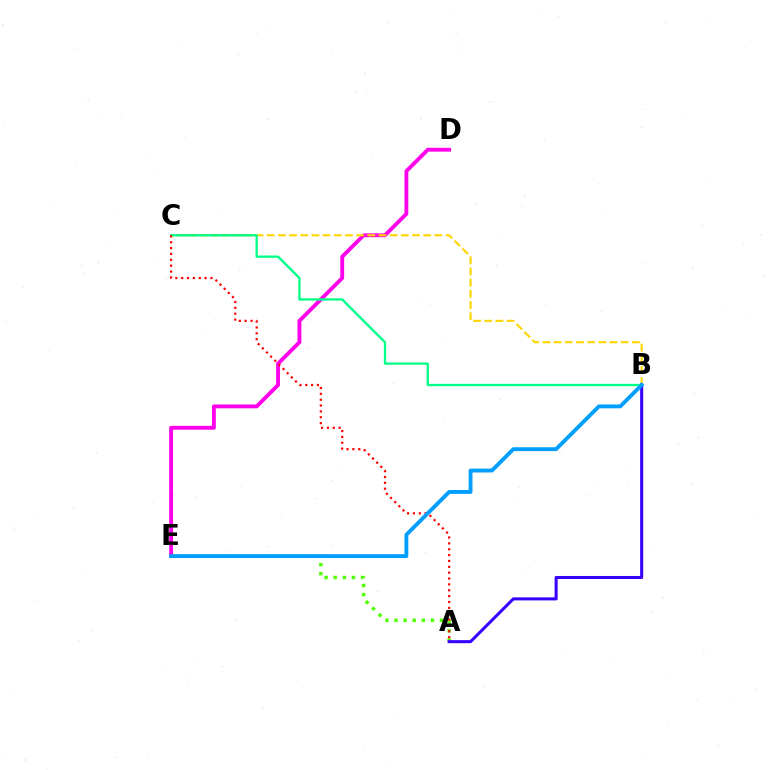{('D', 'E'): [{'color': '#ff00ed', 'line_style': 'solid', 'thickness': 2.77}], ('B', 'C'): [{'color': '#ffd500', 'line_style': 'dashed', 'thickness': 1.52}, {'color': '#00ff86', 'line_style': 'solid', 'thickness': 1.66}], ('A', 'E'): [{'color': '#4fff00', 'line_style': 'dotted', 'thickness': 2.47}], ('A', 'B'): [{'color': '#3700ff', 'line_style': 'solid', 'thickness': 2.19}], ('A', 'C'): [{'color': '#ff0000', 'line_style': 'dotted', 'thickness': 1.59}], ('B', 'E'): [{'color': '#009eff', 'line_style': 'solid', 'thickness': 2.78}]}